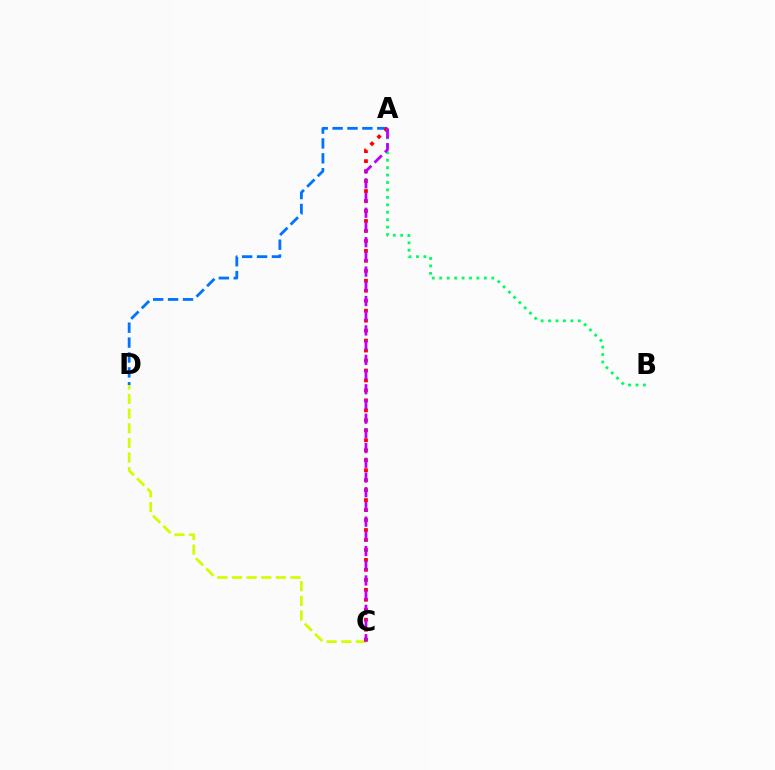{('C', 'D'): [{'color': '#d1ff00', 'line_style': 'dashed', 'thickness': 1.99}], ('A', 'D'): [{'color': '#0074ff', 'line_style': 'dashed', 'thickness': 2.02}], ('A', 'C'): [{'color': '#ff0000', 'line_style': 'dotted', 'thickness': 2.71}, {'color': '#b900ff', 'line_style': 'dashed', 'thickness': 2.0}], ('A', 'B'): [{'color': '#00ff5c', 'line_style': 'dotted', 'thickness': 2.02}]}